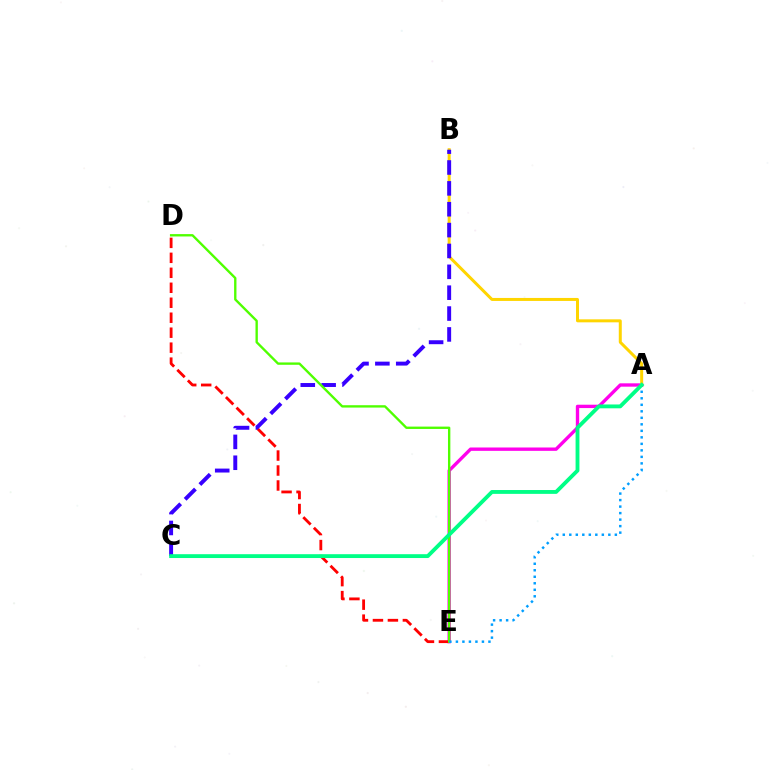{('A', 'E'): [{'color': '#ff00ed', 'line_style': 'solid', 'thickness': 2.41}, {'color': '#009eff', 'line_style': 'dotted', 'thickness': 1.77}], ('D', 'E'): [{'color': '#ff0000', 'line_style': 'dashed', 'thickness': 2.03}, {'color': '#4fff00', 'line_style': 'solid', 'thickness': 1.7}], ('A', 'B'): [{'color': '#ffd500', 'line_style': 'solid', 'thickness': 2.16}], ('B', 'C'): [{'color': '#3700ff', 'line_style': 'dashed', 'thickness': 2.83}], ('A', 'C'): [{'color': '#00ff86', 'line_style': 'solid', 'thickness': 2.77}]}